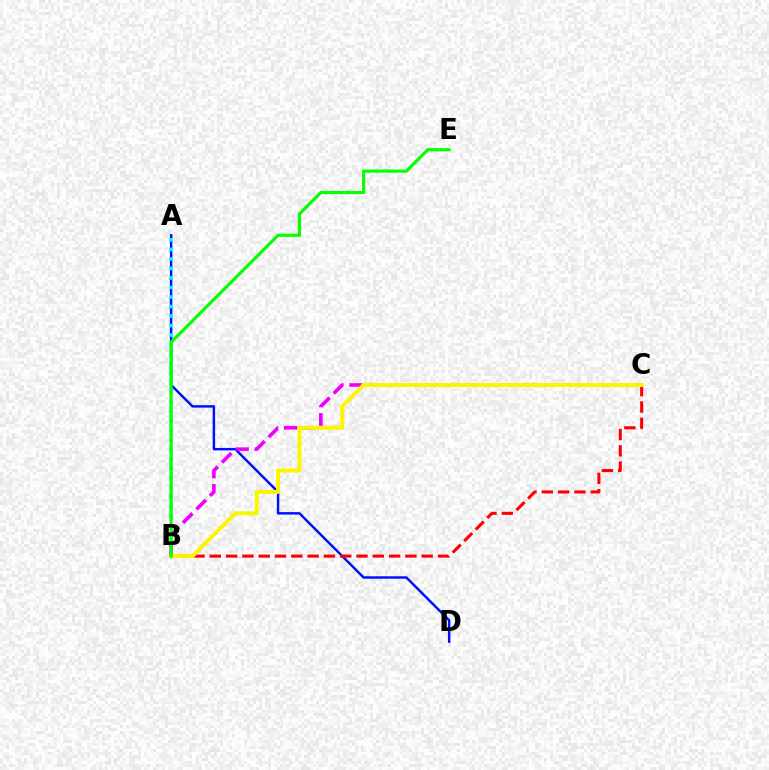{('A', 'D'): [{'color': '#0010ff', 'line_style': 'solid', 'thickness': 1.77}], ('A', 'B'): [{'color': '#00fff6', 'line_style': 'dotted', 'thickness': 2.59}], ('B', 'C'): [{'color': '#ff0000', 'line_style': 'dashed', 'thickness': 2.21}, {'color': '#ee00ff', 'line_style': 'dashed', 'thickness': 2.6}, {'color': '#fcf500', 'line_style': 'solid', 'thickness': 2.86}], ('B', 'E'): [{'color': '#08ff00', 'line_style': 'solid', 'thickness': 2.28}]}